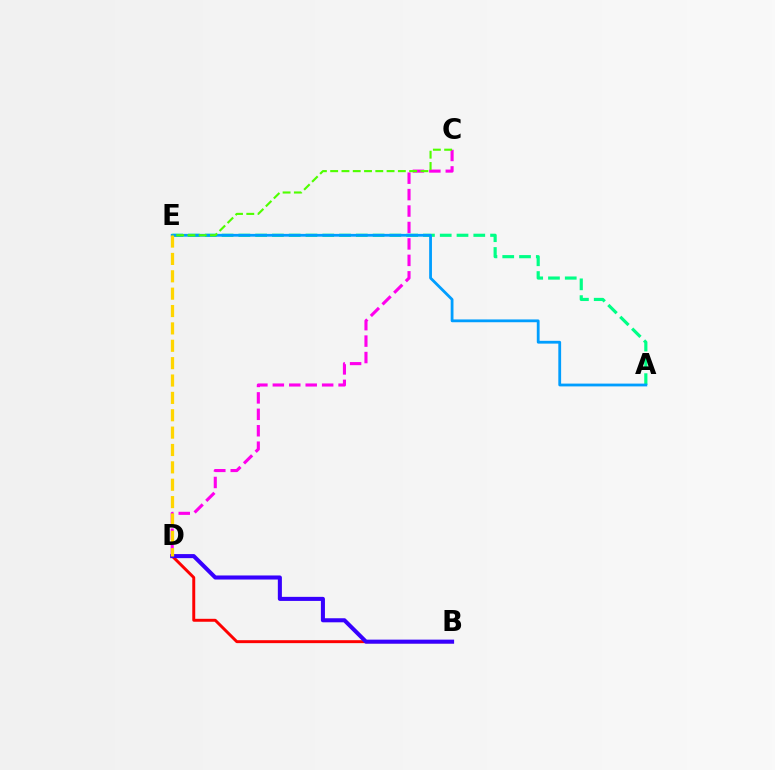{('A', 'E'): [{'color': '#00ff86', 'line_style': 'dashed', 'thickness': 2.28}, {'color': '#009eff', 'line_style': 'solid', 'thickness': 2.01}], ('B', 'D'): [{'color': '#ff0000', 'line_style': 'solid', 'thickness': 2.12}, {'color': '#3700ff', 'line_style': 'solid', 'thickness': 2.92}], ('C', 'D'): [{'color': '#ff00ed', 'line_style': 'dashed', 'thickness': 2.23}], ('C', 'E'): [{'color': '#4fff00', 'line_style': 'dashed', 'thickness': 1.53}], ('D', 'E'): [{'color': '#ffd500', 'line_style': 'dashed', 'thickness': 2.36}]}